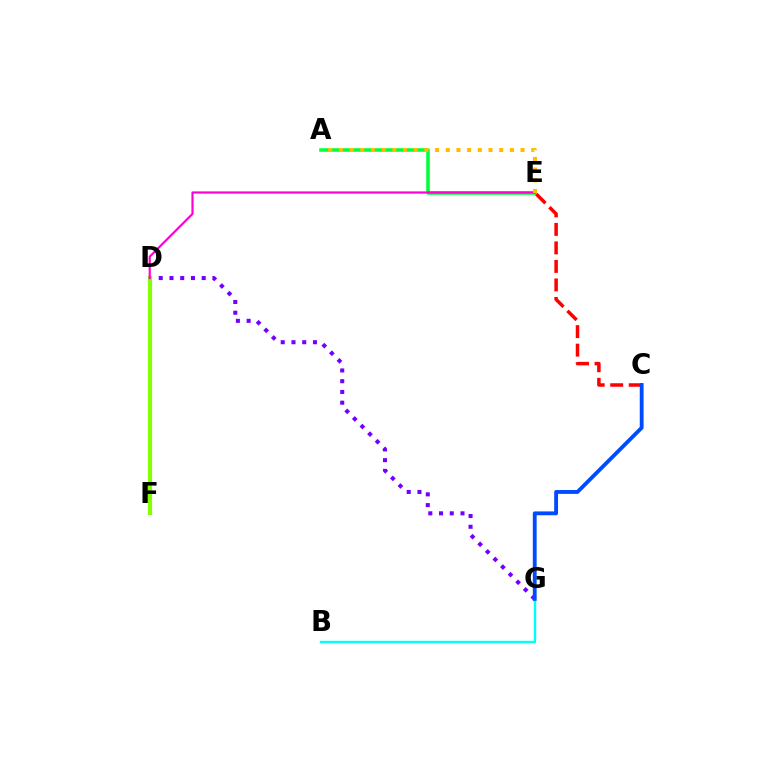{('D', 'G'): [{'color': '#7200ff', 'line_style': 'dotted', 'thickness': 2.92}], ('A', 'E'): [{'color': '#00ff39', 'line_style': 'solid', 'thickness': 2.56}, {'color': '#ffbd00', 'line_style': 'dotted', 'thickness': 2.9}], ('D', 'F'): [{'color': '#84ff00', 'line_style': 'solid', 'thickness': 2.98}], ('D', 'E'): [{'color': '#ff00cf', 'line_style': 'solid', 'thickness': 1.57}], ('C', 'E'): [{'color': '#ff0000', 'line_style': 'dashed', 'thickness': 2.52}], ('B', 'G'): [{'color': '#00fff6', 'line_style': 'solid', 'thickness': 1.73}], ('C', 'G'): [{'color': '#004bff', 'line_style': 'solid', 'thickness': 2.77}]}